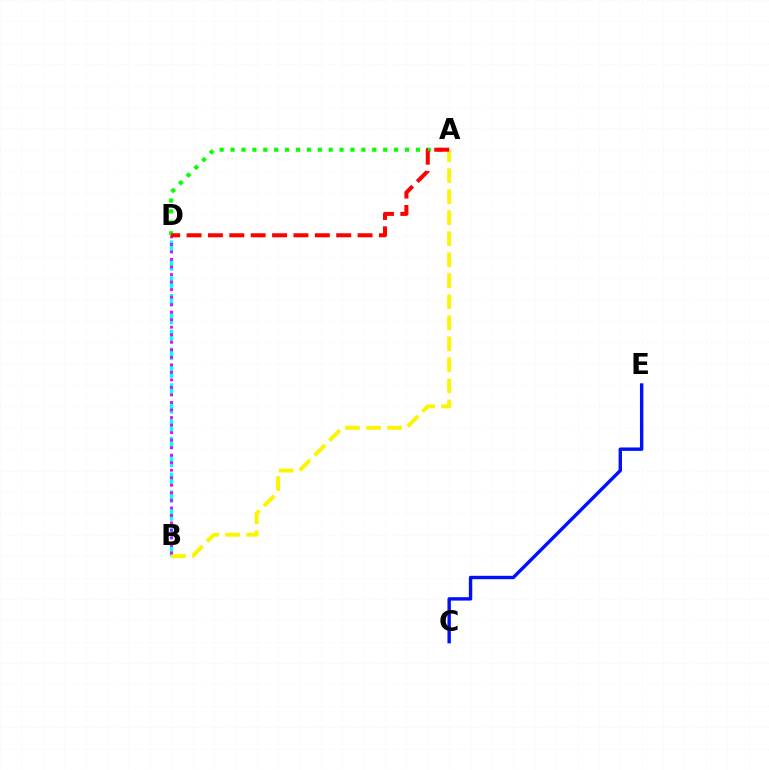{('B', 'D'): [{'color': '#00fff6', 'line_style': 'dashed', 'thickness': 2.43}, {'color': '#ee00ff', 'line_style': 'dotted', 'thickness': 2.04}], ('C', 'E'): [{'color': '#0010ff', 'line_style': 'solid', 'thickness': 2.44}], ('A', 'D'): [{'color': '#08ff00', 'line_style': 'dotted', 'thickness': 2.96}, {'color': '#ff0000', 'line_style': 'dashed', 'thickness': 2.9}], ('A', 'B'): [{'color': '#fcf500', 'line_style': 'dashed', 'thickness': 2.86}]}